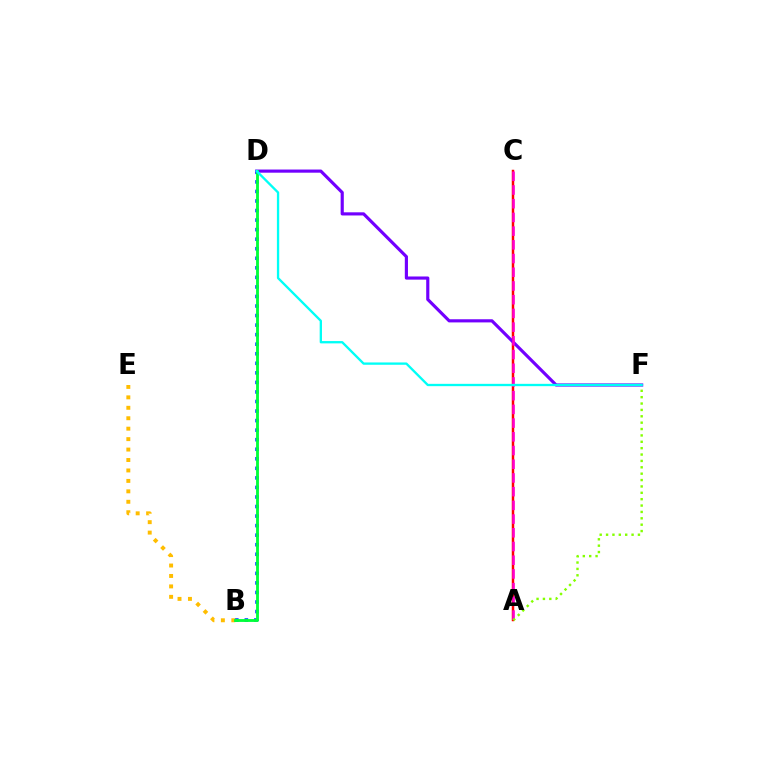{('B', 'D'): [{'color': '#004bff', 'line_style': 'dotted', 'thickness': 2.59}, {'color': '#00ff39', 'line_style': 'solid', 'thickness': 2.05}], ('B', 'E'): [{'color': '#ffbd00', 'line_style': 'dotted', 'thickness': 2.84}], ('A', 'C'): [{'color': '#ff0000', 'line_style': 'solid', 'thickness': 1.78}, {'color': '#ff00cf', 'line_style': 'dashed', 'thickness': 1.86}], ('D', 'F'): [{'color': '#7200ff', 'line_style': 'solid', 'thickness': 2.27}, {'color': '#00fff6', 'line_style': 'solid', 'thickness': 1.67}], ('A', 'F'): [{'color': '#84ff00', 'line_style': 'dotted', 'thickness': 1.73}]}